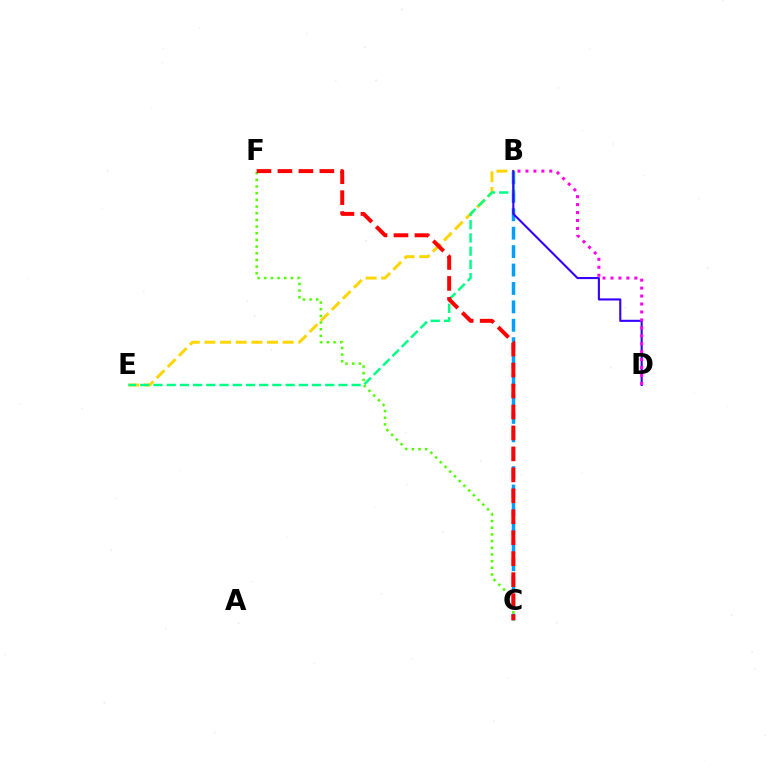{('B', 'E'): [{'color': '#ffd500', 'line_style': 'dashed', 'thickness': 2.13}, {'color': '#00ff86', 'line_style': 'dashed', 'thickness': 1.79}], ('B', 'C'): [{'color': '#009eff', 'line_style': 'dashed', 'thickness': 2.5}], ('B', 'D'): [{'color': '#3700ff', 'line_style': 'solid', 'thickness': 1.52}, {'color': '#ff00ed', 'line_style': 'dotted', 'thickness': 2.16}], ('C', 'F'): [{'color': '#4fff00', 'line_style': 'dotted', 'thickness': 1.81}, {'color': '#ff0000', 'line_style': 'dashed', 'thickness': 2.85}]}